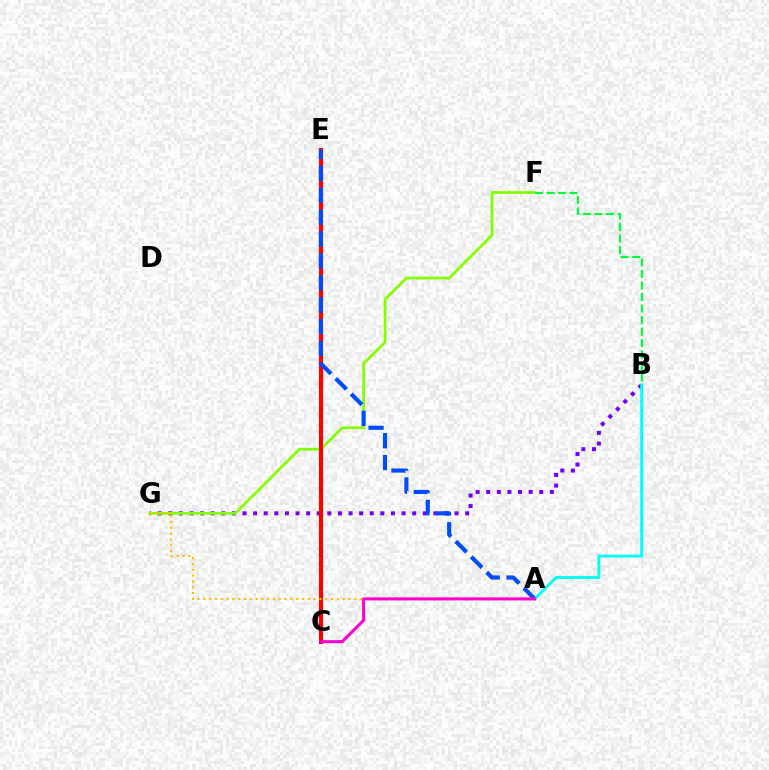{('B', 'G'): [{'color': '#7200ff', 'line_style': 'dotted', 'thickness': 2.88}], ('F', 'G'): [{'color': '#84ff00', 'line_style': 'solid', 'thickness': 1.97}], ('C', 'E'): [{'color': '#ff0000', 'line_style': 'solid', 'thickness': 2.98}], ('A', 'E'): [{'color': '#004bff', 'line_style': 'dashed', 'thickness': 2.97}], ('A', 'B'): [{'color': '#00fff6', 'line_style': 'solid', 'thickness': 2.08}], ('B', 'F'): [{'color': '#00ff39', 'line_style': 'dashed', 'thickness': 1.56}], ('A', 'G'): [{'color': '#ffbd00', 'line_style': 'dotted', 'thickness': 1.58}], ('A', 'C'): [{'color': '#ff00cf', 'line_style': 'solid', 'thickness': 2.18}]}